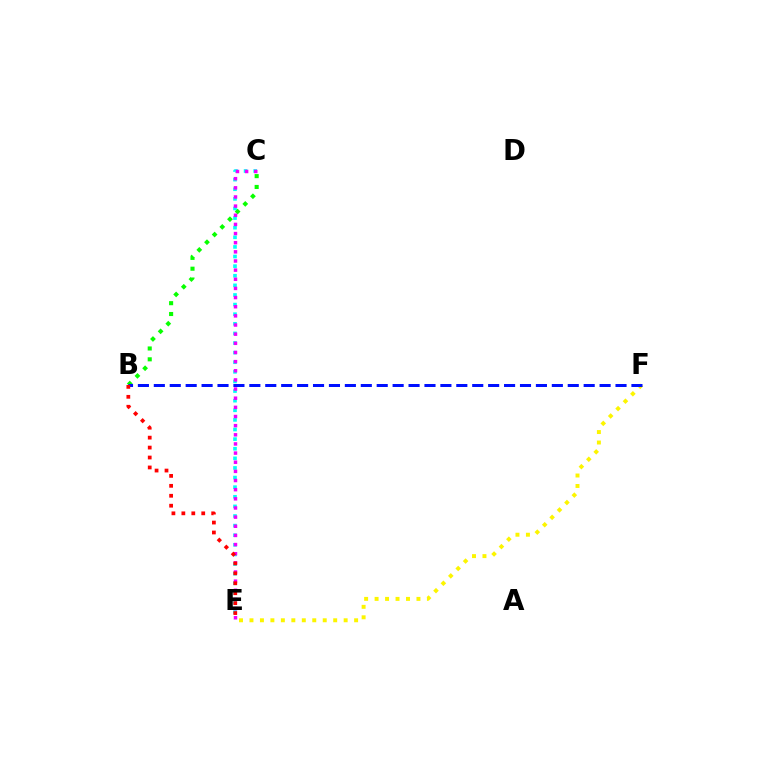{('C', 'E'): [{'color': '#00fff6', 'line_style': 'dotted', 'thickness': 2.61}, {'color': '#ee00ff', 'line_style': 'dotted', 'thickness': 2.49}], ('E', 'F'): [{'color': '#fcf500', 'line_style': 'dotted', 'thickness': 2.84}], ('B', 'C'): [{'color': '#08ff00', 'line_style': 'dotted', 'thickness': 2.94}], ('B', 'F'): [{'color': '#0010ff', 'line_style': 'dashed', 'thickness': 2.16}], ('B', 'E'): [{'color': '#ff0000', 'line_style': 'dotted', 'thickness': 2.7}]}